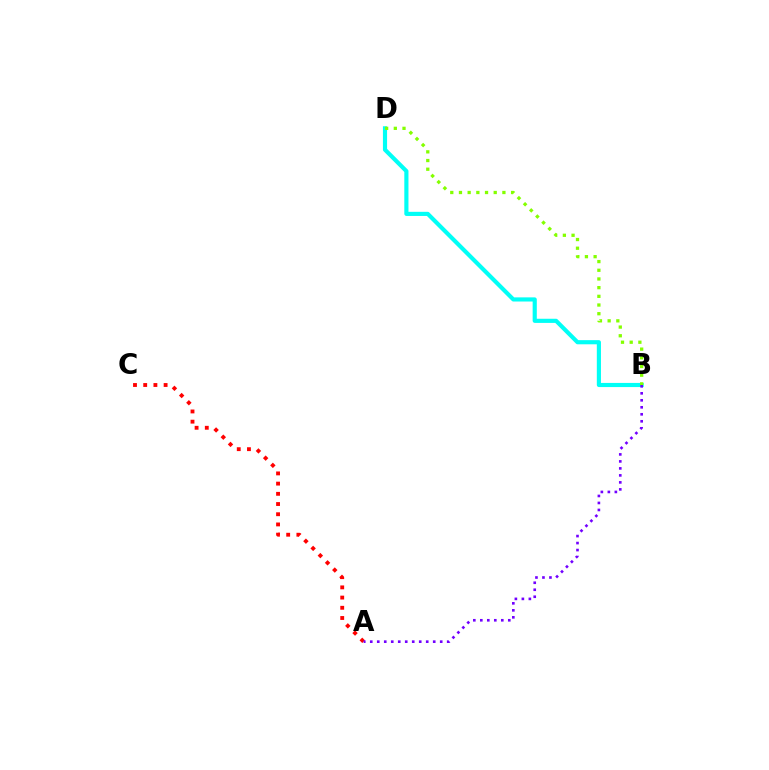{('B', 'D'): [{'color': '#00fff6', 'line_style': 'solid', 'thickness': 2.99}, {'color': '#84ff00', 'line_style': 'dotted', 'thickness': 2.36}], ('A', 'C'): [{'color': '#ff0000', 'line_style': 'dotted', 'thickness': 2.77}], ('A', 'B'): [{'color': '#7200ff', 'line_style': 'dotted', 'thickness': 1.9}]}